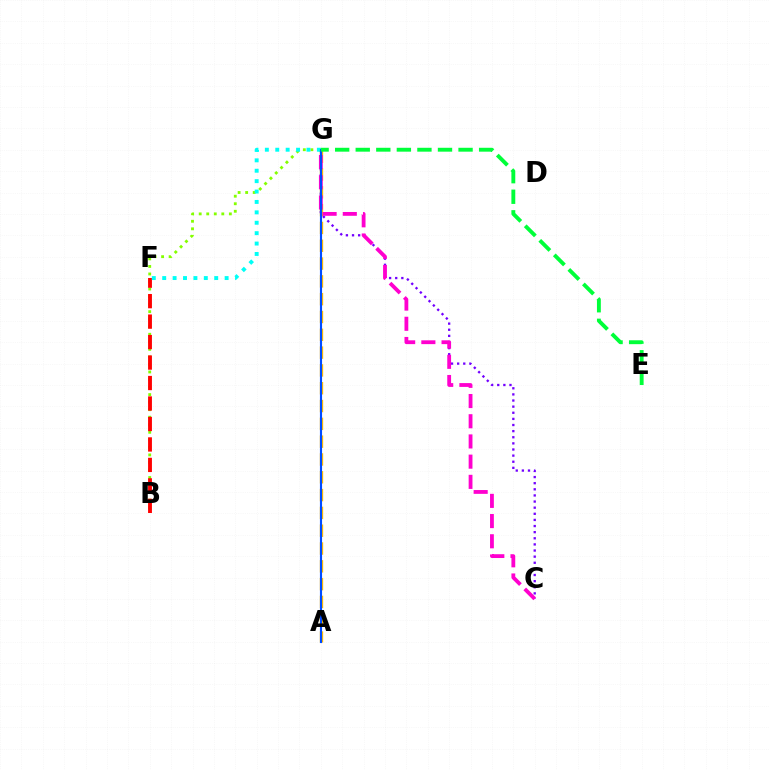{('A', 'G'): [{'color': '#ffbd00', 'line_style': 'dashed', 'thickness': 2.42}, {'color': '#004bff', 'line_style': 'solid', 'thickness': 1.54}], ('B', 'G'): [{'color': '#84ff00', 'line_style': 'dotted', 'thickness': 2.05}], ('C', 'G'): [{'color': '#7200ff', 'line_style': 'dotted', 'thickness': 1.66}, {'color': '#ff00cf', 'line_style': 'dashed', 'thickness': 2.74}], ('B', 'F'): [{'color': '#ff0000', 'line_style': 'dashed', 'thickness': 2.78}], ('F', 'G'): [{'color': '#00fff6', 'line_style': 'dotted', 'thickness': 2.83}], ('E', 'G'): [{'color': '#00ff39', 'line_style': 'dashed', 'thickness': 2.79}]}